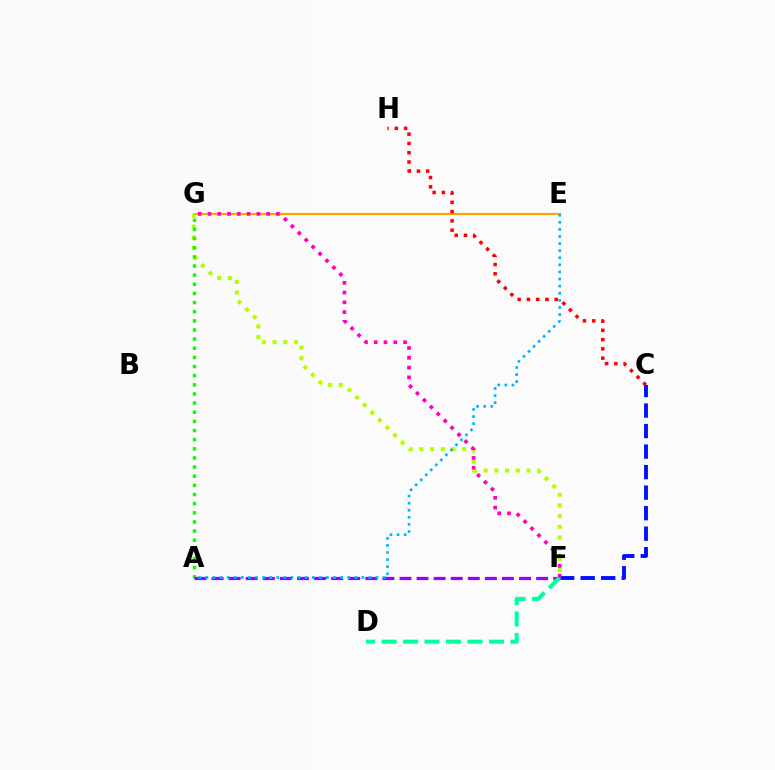{('E', 'G'): [{'color': '#ffa500', 'line_style': 'solid', 'thickness': 1.57}], ('F', 'G'): [{'color': '#b3ff00', 'line_style': 'dotted', 'thickness': 2.91}, {'color': '#ff00bd', 'line_style': 'dotted', 'thickness': 2.65}], ('C', 'H'): [{'color': '#ff0000', 'line_style': 'dotted', 'thickness': 2.52}], ('A', 'G'): [{'color': '#08ff00', 'line_style': 'dotted', 'thickness': 2.48}], ('A', 'F'): [{'color': '#9b00ff', 'line_style': 'dashed', 'thickness': 2.32}], ('A', 'E'): [{'color': '#00b5ff', 'line_style': 'dotted', 'thickness': 1.93}], ('C', 'F'): [{'color': '#0010ff', 'line_style': 'dashed', 'thickness': 2.79}], ('D', 'F'): [{'color': '#00ff9d', 'line_style': 'dashed', 'thickness': 2.92}]}